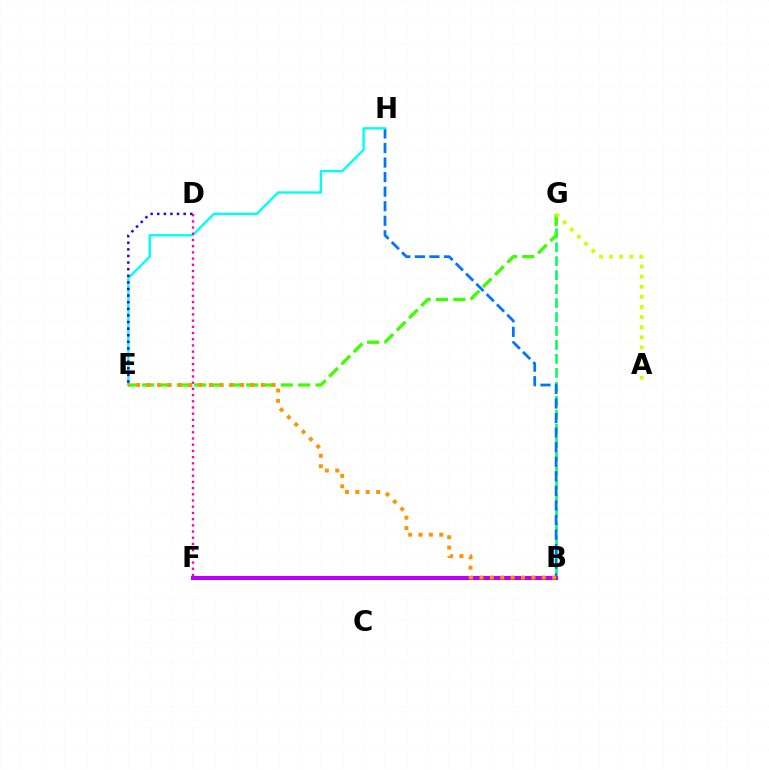{('B', 'F'): [{'color': '#ff0000', 'line_style': 'solid', 'thickness': 1.72}, {'color': '#b900ff', 'line_style': 'solid', 'thickness': 2.92}], ('B', 'G'): [{'color': '#00ff5c', 'line_style': 'dashed', 'thickness': 1.9}], ('B', 'H'): [{'color': '#0074ff', 'line_style': 'dashed', 'thickness': 1.98}], ('E', 'H'): [{'color': '#00fff6', 'line_style': 'solid', 'thickness': 1.7}], ('E', 'G'): [{'color': '#3dff00', 'line_style': 'dashed', 'thickness': 2.35}], ('D', 'F'): [{'color': '#ff00ac', 'line_style': 'dotted', 'thickness': 1.69}], ('D', 'E'): [{'color': '#2500ff', 'line_style': 'dotted', 'thickness': 1.79}], ('A', 'G'): [{'color': '#d1ff00', 'line_style': 'dotted', 'thickness': 2.75}], ('B', 'E'): [{'color': '#ff9400', 'line_style': 'dotted', 'thickness': 2.82}]}